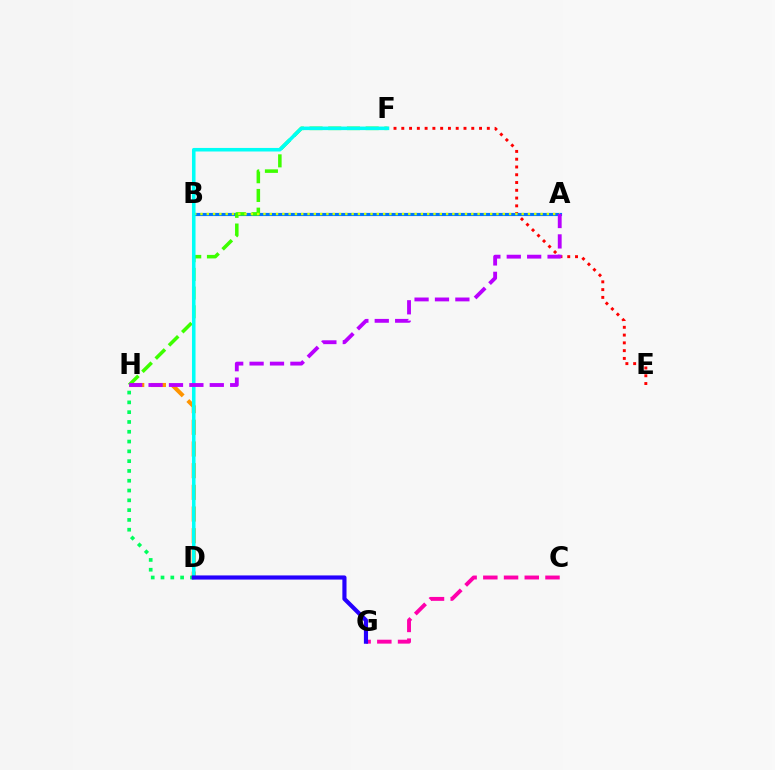{('E', 'F'): [{'color': '#ff0000', 'line_style': 'dotted', 'thickness': 2.11}], ('C', 'G'): [{'color': '#ff00ac', 'line_style': 'dashed', 'thickness': 2.81}], ('A', 'B'): [{'color': '#0074ff', 'line_style': 'solid', 'thickness': 2.26}, {'color': '#d1ff00', 'line_style': 'dotted', 'thickness': 1.71}], ('D', 'H'): [{'color': '#ff9400', 'line_style': 'dashed', 'thickness': 2.95}, {'color': '#00ff5c', 'line_style': 'dotted', 'thickness': 2.66}], ('F', 'H'): [{'color': '#3dff00', 'line_style': 'dashed', 'thickness': 2.54}], ('D', 'F'): [{'color': '#00fff6', 'line_style': 'solid', 'thickness': 2.56}], ('D', 'G'): [{'color': '#2500ff', 'line_style': 'solid', 'thickness': 2.98}], ('A', 'H'): [{'color': '#b900ff', 'line_style': 'dashed', 'thickness': 2.77}]}